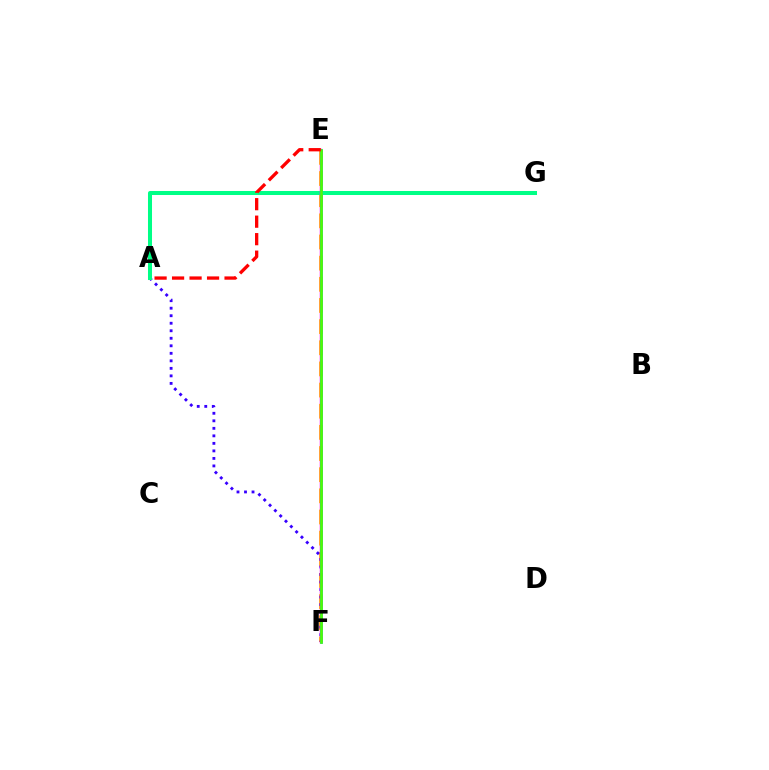{('E', 'F'): [{'color': '#ffd500', 'line_style': 'dashed', 'thickness': 2.87}, {'color': '#ff00ed', 'line_style': 'solid', 'thickness': 1.79}, {'color': '#009eff', 'line_style': 'solid', 'thickness': 1.85}, {'color': '#4fff00', 'line_style': 'solid', 'thickness': 1.87}], ('A', 'F'): [{'color': '#3700ff', 'line_style': 'dotted', 'thickness': 2.04}], ('A', 'G'): [{'color': '#00ff86', 'line_style': 'solid', 'thickness': 2.9}], ('A', 'E'): [{'color': '#ff0000', 'line_style': 'dashed', 'thickness': 2.38}]}